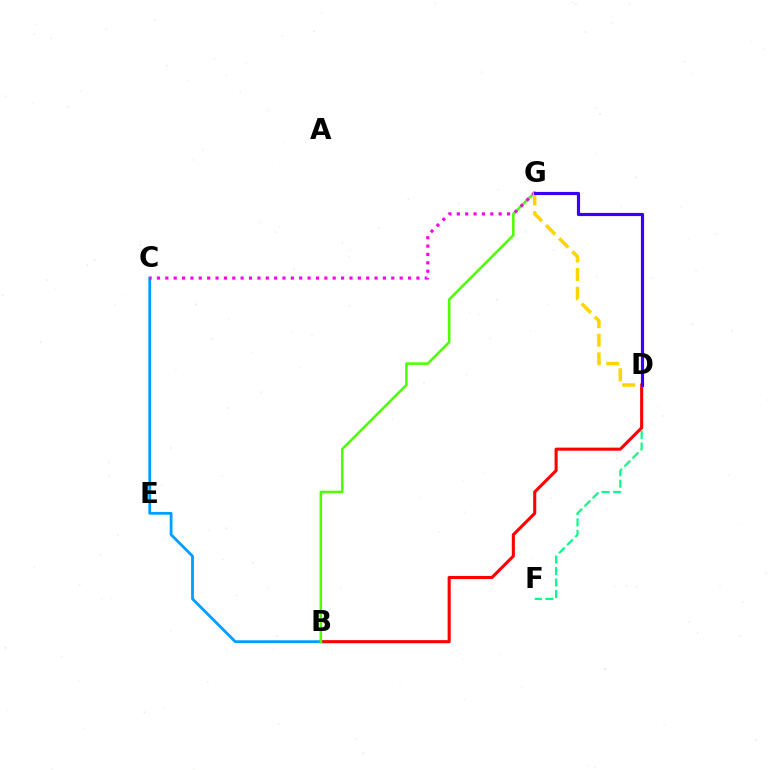{('D', 'F'): [{'color': '#00ff86', 'line_style': 'dashed', 'thickness': 1.56}], ('B', 'D'): [{'color': '#ff0000', 'line_style': 'solid', 'thickness': 2.22}], ('B', 'C'): [{'color': '#009eff', 'line_style': 'solid', 'thickness': 2.0}], ('B', 'G'): [{'color': '#4fff00', 'line_style': 'solid', 'thickness': 1.83}], ('C', 'G'): [{'color': '#ff00ed', 'line_style': 'dotted', 'thickness': 2.27}], ('D', 'G'): [{'color': '#ffd500', 'line_style': 'dashed', 'thickness': 2.53}, {'color': '#3700ff', 'line_style': 'solid', 'thickness': 2.28}]}